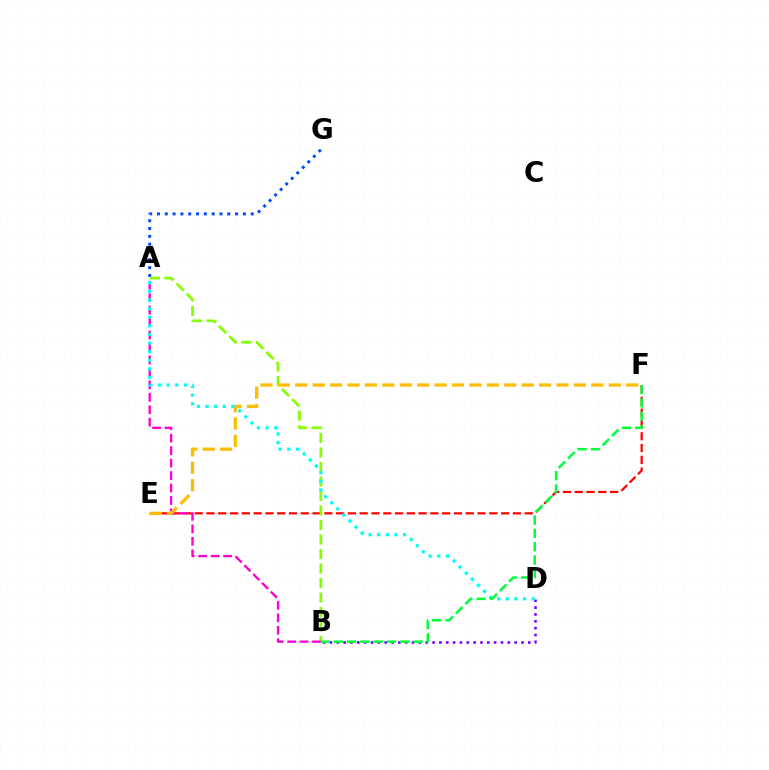{('E', 'F'): [{'color': '#ff0000', 'line_style': 'dashed', 'thickness': 1.6}, {'color': '#ffbd00', 'line_style': 'dashed', 'thickness': 2.37}], ('A', 'B'): [{'color': '#84ff00', 'line_style': 'dashed', 'thickness': 1.97}, {'color': '#ff00cf', 'line_style': 'dashed', 'thickness': 1.69}], ('B', 'D'): [{'color': '#7200ff', 'line_style': 'dotted', 'thickness': 1.86}], ('A', 'D'): [{'color': '#00fff6', 'line_style': 'dotted', 'thickness': 2.34}], ('B', 'F'): [{'color': '#00ff39', 'line_style': 'dashed', 'thickness': 1.81}], ('A', 'G'): [{'color': '#004bff', 'line_style': 'dotted', 'thickness': 2.12}]}